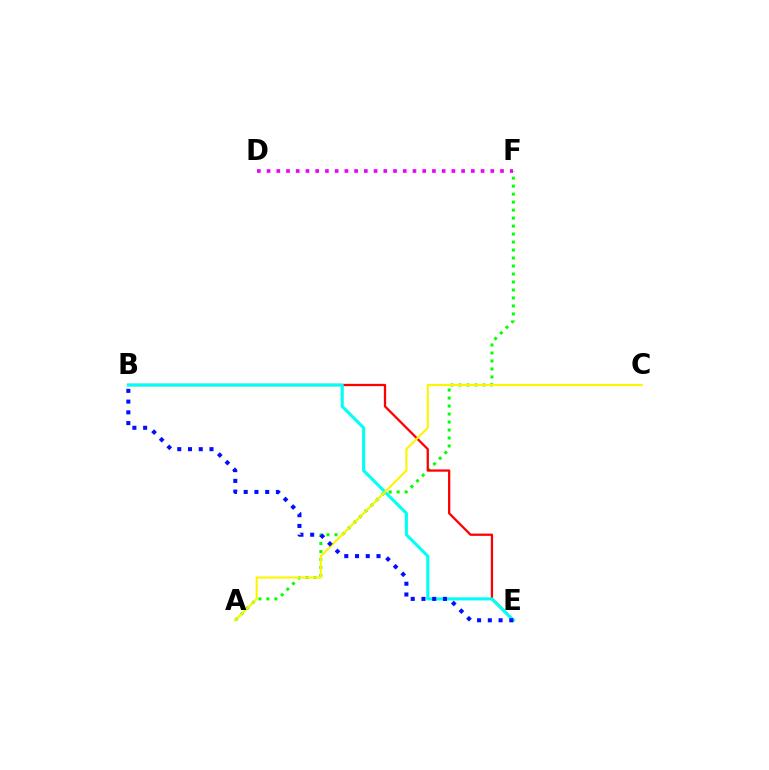{('A', 'F'): [{'color': '#08ff00', 'line_style': 'dotted', 'thickness': 2.17}], ('B', 'E'): [{'color': '#ff0000', 'line_style': 'solid', 'thickness': 1.64}, {'color': '#00fff6', 'line_style': 'solid', 'thickness': 2.22}, {'color': '#0010ff', 'line_style': 'dotted', 'thickness': 2.92}], ('A', 'C'): [{'color': '#fcf500', 'line_style': 'solid', 'thickness': 1.52}], ('D', 'F'): [{'color': '#ee00ff', 'line_style': 'dotted', 'thickness': 2.64}]}